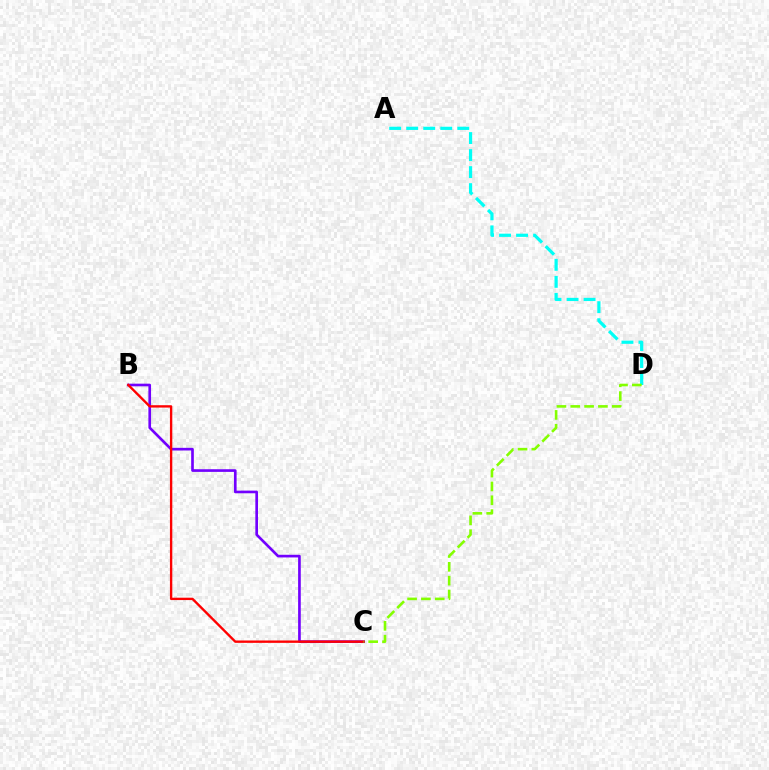{('B', 'C'): [{'color': '#7200ff', 'line_style': 'solid', 'thickness': 1.92}, {'color': '#ff0000', 'line_style': 'solid', 'thickness': 1.7}], ('A', 'D'): [{'color': '#00fff6', 'line_style': 'dashed', 'thickness': 2.31}], ('C', 'D'): [{'color': '#84ff00', 'line_style': 'dashed', 'thickness': 1.88}]}